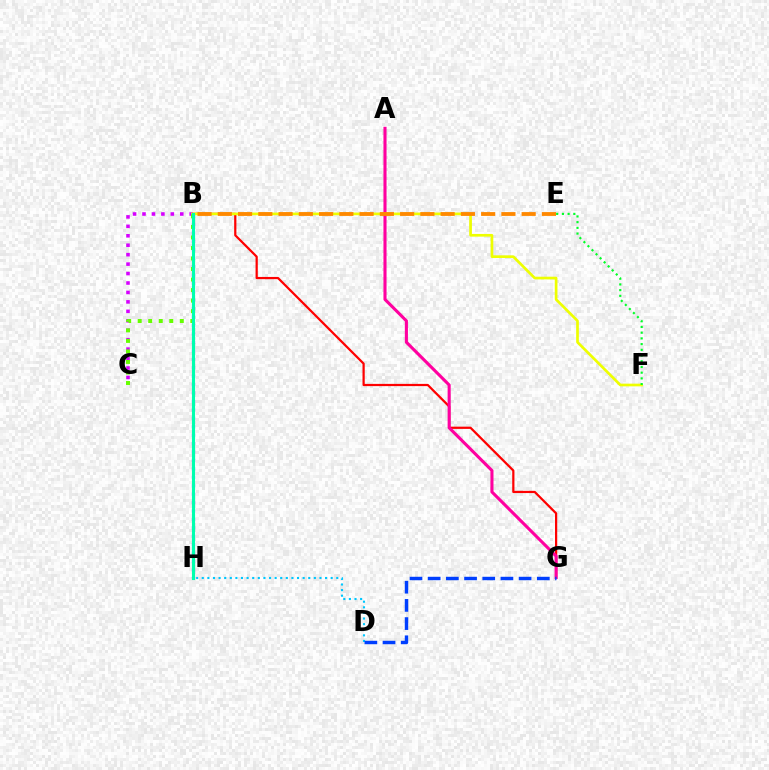{('B', 'G'): [{'color': '#ff0000', 'line_style': 'solid', 'thickness': 1.6}], ('B', 'H'): [{'color': '#4f00ff', 'line_style': 'dotted', 'thickness': 2.29}, {'color': '#00ffaf', 'line_style': 'solid', 'thickness': 2.24}], ('B', 'C'): [{'color': '#d600ff', 'line_style': 'dotted', 'thickness': 2.57}, {'color': '#66ff00', 'line_style': 'dotted', 'thickness': 2.86}], ('A', 'G'): [{'color': '#ff00a0', 'line_style': 'solid', 'thickness': 2.22}], ('B', 'F'): [{'color': '#eeff00', 'line_style': 'solid', 'thickness': 1.94}], ('D', 'H'): [{'color': '#00c7ff', 'line_style': 'dotted', 'thickness': 1.52}], ('D', 'G'): [{'color': '#003fff', 'line_style': 'dashed', 'thickness': 2.47}], ('E', 'F'): [{'color': '#00ff27', 'line_style': 'dotted', 'thickness': 1.55}], ('B', 'E'): [{'color': '#ff8800', 'line_style': 'dashed', 'thickness': 2.75}]}